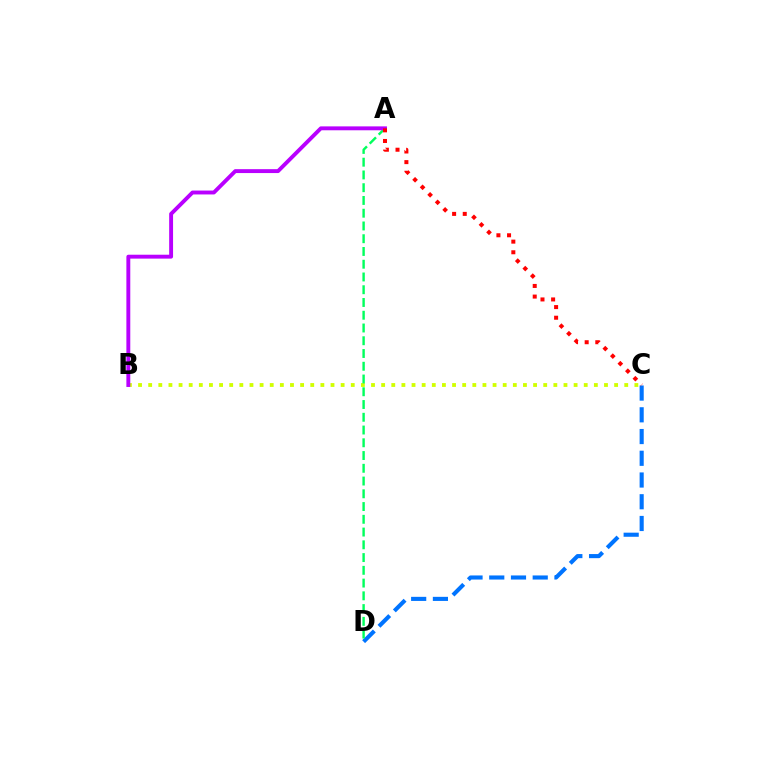{('C', 'D'): [{'color': '#0074ff', 'line_style': 'dashed', 'thickness': 2.95}], ('B', 'C'): [{'color': '#d1ff00', 'line_style': 'dotted', 'thickness': 2.75}], ('A', 'D'): [{'color': '#00ff5c', 'line_style': 'dashed', 'thickness': 1.73}], ('A', 'B'): [{'color': '#b900ff', 'line_style': 'solid', 'thickness': 2.81}], ('A', 'C'): [{'color': '#ff0000', 'line_style': 'dotted', 'thickness': 2.89}]}